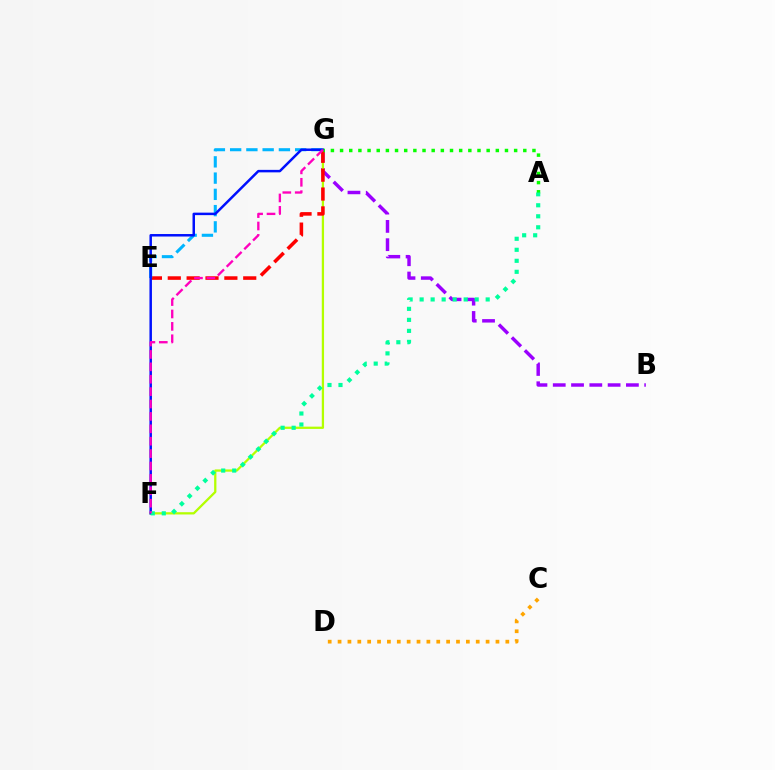{('B', 'G'): [{'color': '#9b00ff', 'line_style': 'dashed', 'thickness': 2.48}], ('F', 'G'): [{'color': '#b3ff00', 'line_style': 'solid', 'thickness': 1.64}, {'color': '#0010ff', 'line_style': 'solid', 'thickness': 1.79}, {'color': '#ff00bd', 'line_style': 'dashed', 'thickness': 1.68}], ('C', 'D'): [{'color': '#ffa500', 'line_style': 'dotted', 'thickness': 2.68}], ('E', 'G'): [{'color': '#ff0000', 'line_style': 'dashed', 'thickness': 2.56}, {'color': '#00b5ff', 'line_style': 'dashed', 'thickness': 2.21}], ('A', 'G'): [{'color': '#08ff00', 'line_style': 'dotted', 'thickness': 2.49}], ('A', 'F'): [{'color': '#00ff9d', 'line_style': 'dotted', 'thickness': 2.99}]}